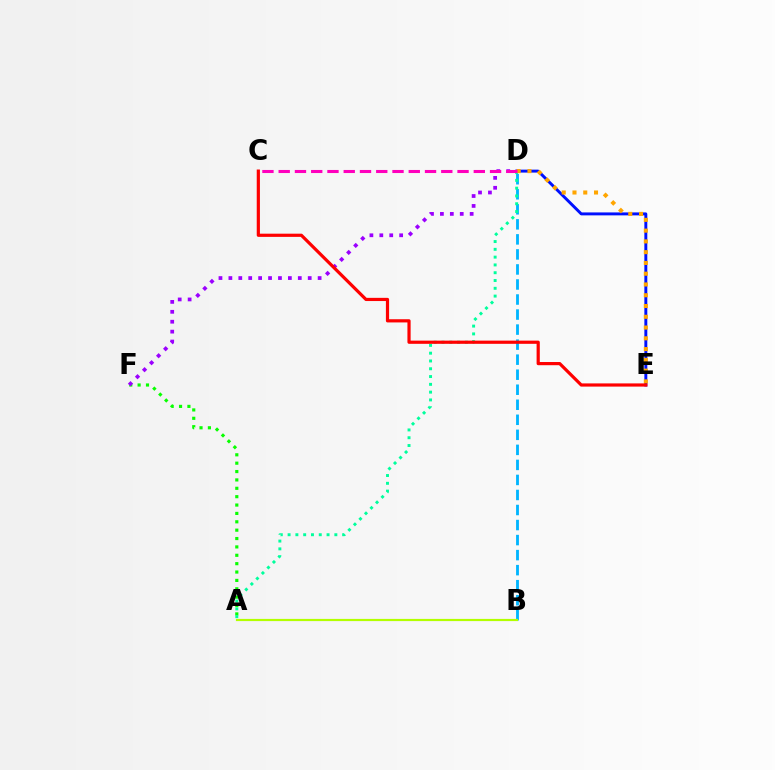{('D', 'E'): [{'color': '#0010ff', 'line_style': 'solid', 'thickness': 2.12}, {'color': '#ffa500', 'line_style': 'dotted', 'thickness': 2.93}], ('B', 'D'): [{'color': '#00b5ff', 'line_style': 'dashed', 'thickness': 2.04}], ('A', 'F'): [{'color': '#08ff00', 'line_style': 'dotted', 'thickness': 2.28}], ('A', 'D'): [{'color': '#00ff9d', 'line_style': 'dotted', 'thickness': 2.12}], ('A', 'B'): [{'color': '#b3ff00', 'line_style': 'solid', 'thickness': 1.57}], ('D', 'F'): [{'color': '#9b00ff', 'line_style': 'dotted', 'thickness': 2.69}], ('C', 'D'): [{'color': '#ff00bd', 'line_style': 'dashed', 'thickness': 2.21}], ('C', 'E'): [{'color': '#ff0000', 'line_style': 'solid', 'thickness': 2.3}]}